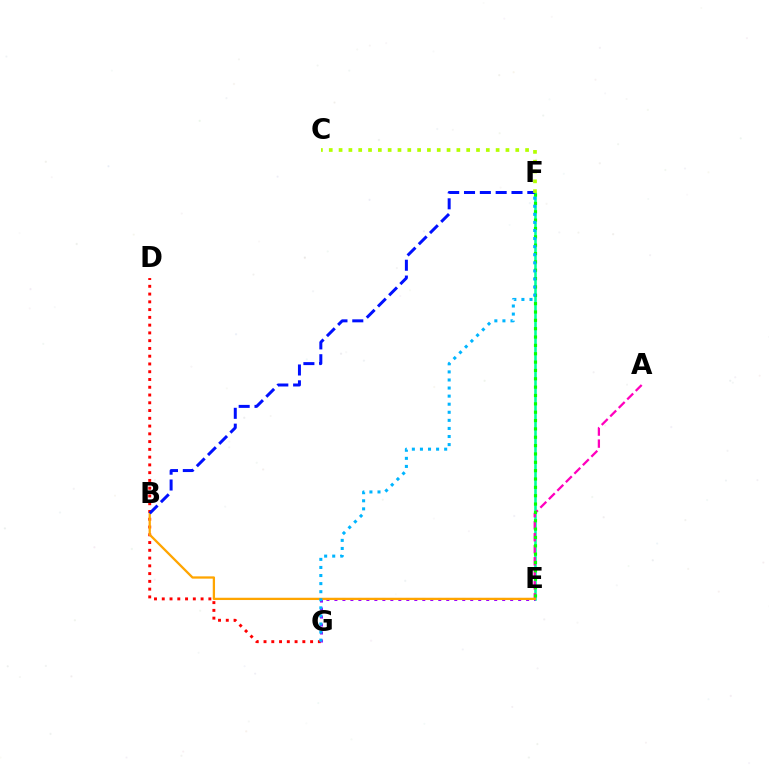{('D', 'G'): [{'color': '#ff0000', 'line_style': 'dotted', 'thickness': 2.11}], ('E', 'F'): [{'color': '#00ff9d', 'line_style': 'solid', 'thickness': 1.87}, {'color': '#08ff00', 'line_style': 'dotted', 'thickness': 2.27}], ('E', 'G'): [{'color': '#9b00ff', 'line_style': 'dotted', 'thickness': 2.17}], ('A', 'E'): [{'color': '#ff00bd', 'line_style': 'dashed', 'thickness': 1.63}], ('B', 'E'): [{'color': '#ffa500', 'line_style': 'solid', 'thickness': 1.64}], ('B', 'F'): [{'color': '#0010ff', 'line_style': 'dashed', 'thickness': 2.15}], ('C', 'F'): [{'color': '#b3ff00', 'line_style': 'dotted', 'thickness': 2.67}], ('F', 'G'): [{'color': '#00b5ff', 'line_style': 'dotted', 'thickness': 2.19}]}